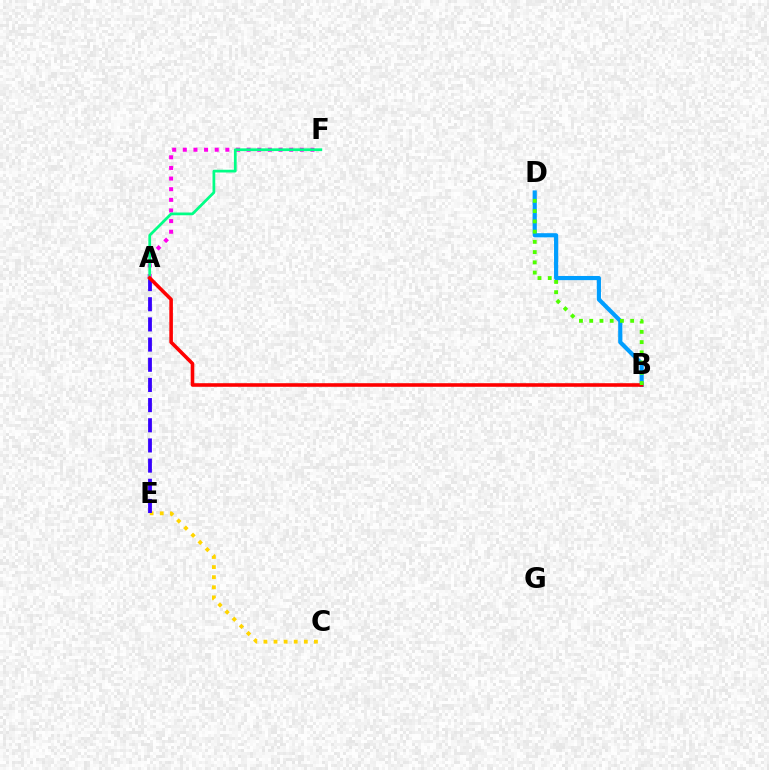{('C', 'E'): [{'color': '#ffd500', 'line_style': 'dotted', 'thickness': 2.75}], ('A', 'E'): [{'color': '#3700ff', 'line_style': 'dashed', 'thickness': 2.74}], ('A', 'F'): [{'color': '#ff00ed', 'line_style': 'dotted', 'thickness': 2.89}, {'color': '#00ff86', 'line_style': 'solid', 'thickness': 1.97}], ('B', 'D'): [{'color': '#009eff', 'line_style': 'solid', 'thickness': 3.0}, {'color': '#4fff00', 'line_style': 'dotted', 'thickness': 2.78}], ('A', 'B'): [{'color': '#ff0000', 'line_style': 'solid', 'thickness': 2.58}]}